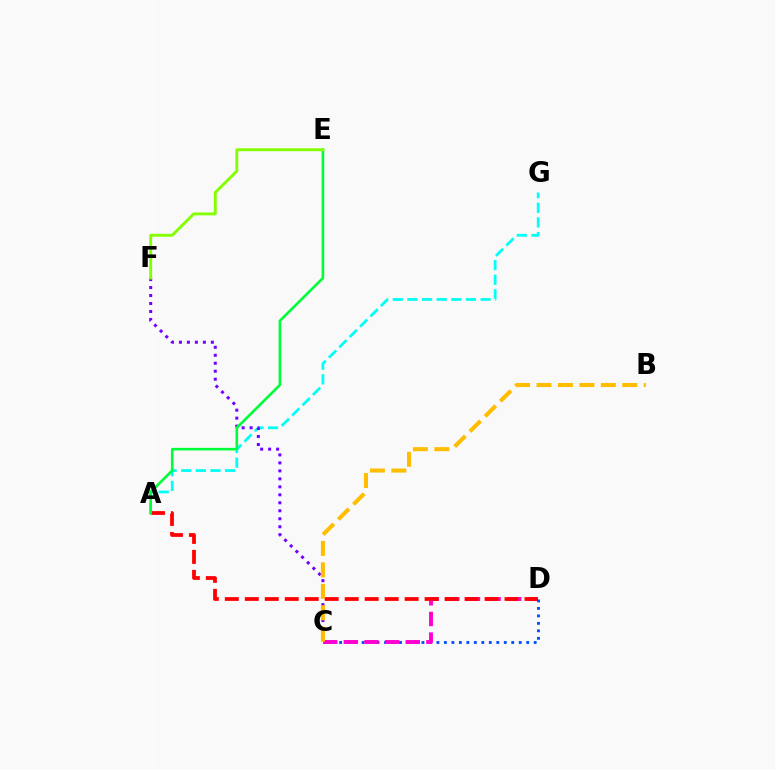{('A', 'G'): [{'color': '#00fff6', 'line_style': 'dashed', 'thickness': 1.99}], ('C', 'D'): [{'color': '#004bff', 'line_style': 'dotted', 'thickness': 2.03}, {'color': '#ff00cf', 'line_style': 'dashed', 'thickness': 2.8}], ('C', 'F'): [{'color': '#7200ff', 'line_style': 'dotted', 'thickness': 2.17}], ('A', 'D'): [{'color': '#ff0000', 'line_style': 'dashed', 'thickness': 2.71}], ('A', 'E'): [{'color': '#00ff39', 'line_style': 'solid', 'thickness': 1.88}], ('B', 'C'): [{'color': '#ffbd00', 'line_style': 'dashed', 'thickness': 2.91}], ('E', 'F'): [{'color': '#84ff00', 'line_style': 'solid', 'thickness': 2.09}]}